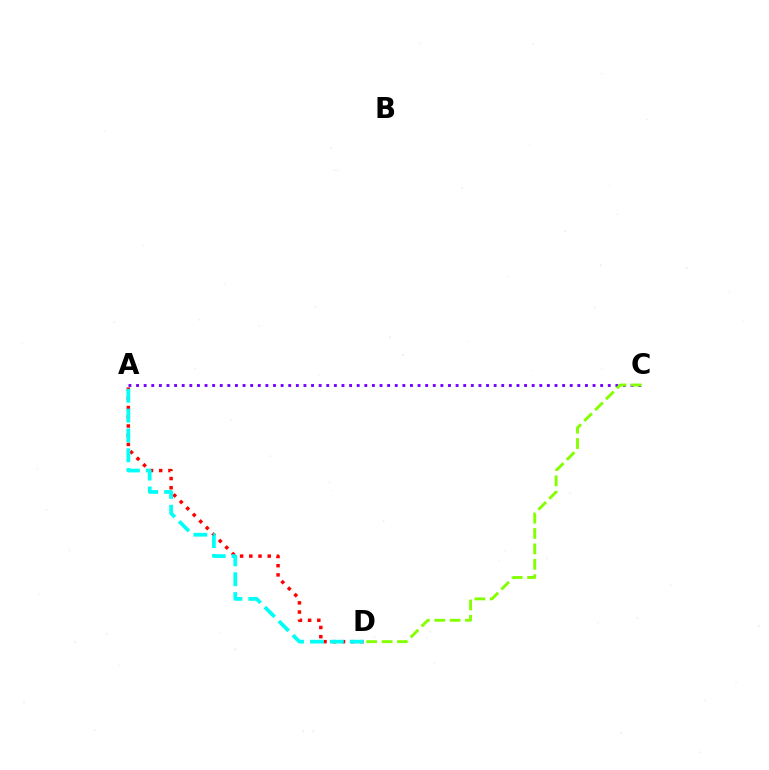{('A', 'C'): [{'color': '#7200ff', 'line_style': 'dotted', 'thickness': 2.07}], ('A', 'D'): [{'color': '#ff0000', 'line_style': 'dotted', 'thickness': 2.5}, {'color': '#00fff6', 'line_style': 'dashed', 'thickness': 2.7}], ('C', 'D'): [{'color': '#84ff00', 'line_style': 'dashed', 'thickness': 2.09}]}